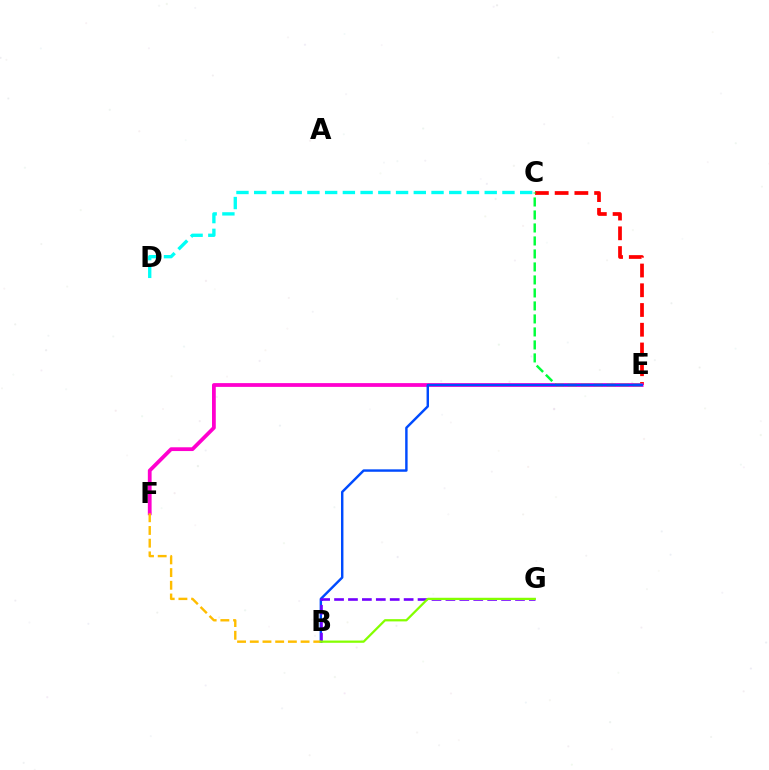{('C', 'E'): [{'color': '#ff0000', 'line_style': 'dashed', 'thickness': 2.68}, {'color': '#00ff39', 'line_style': 'dashed', 'thickness': 1.77}], ('E', 'F'): [{'color': '#ff00cf', 'line_style': 'solid', 'thickness': 2.71}], ('B', 'E'): [{'color': '#004bff', 'line_style': 'solid', 'thickness': 1.75}], ('B', 'G'): [{'color': '#7200ff', 'line_style': 'dashed', 'thickness': 1.89}, {'color': '#84ff00', 'line_style': 'solid', 'thickness': 1.62}], ('B', 'F'): [{'color': '#ffbd00', 'line_style': 'dashed', 'thickness': 1.73}], ('C', 'D'): [{'color': '#00fff6', 'line_style': 'dashed', 'thickness': 2.41}]}